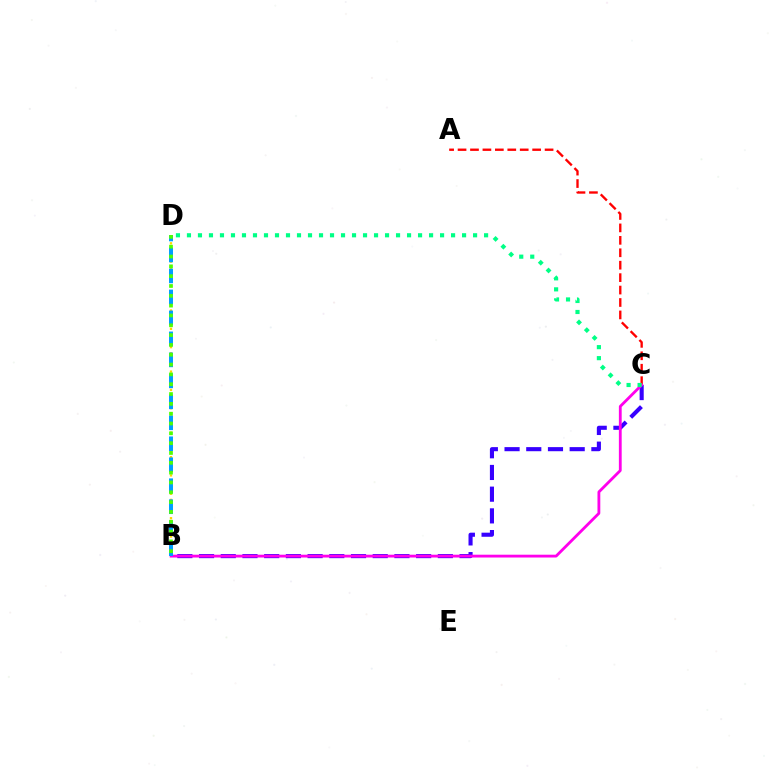{('B', 'D'): [{'color': '#ffd500', 'line_style': 'dotted', 'thickness': 1.66}, {'color': '#009eff', 'line_style': 'dashed', 'thickness': 2.85}, {'color': '#4fff00', 'line_style': 'dotted', 'thickness': 2.67}], ('B', 'C'): [{'color': '#3700ff', 'line_style': 'dashed', 'thickness': 2.95}, {'color': '#ff00ed', 'line_style': 'solid', 'thickness': 2.03}], ('A', 'C'): [{'color': '#ff0000', 'line_style': 'dashed', 'thickness': 1.69}], ('C', 'D'): [{'color': '#00ff86', 'line_style': 'dotted', 'thickness': 2.99}]}